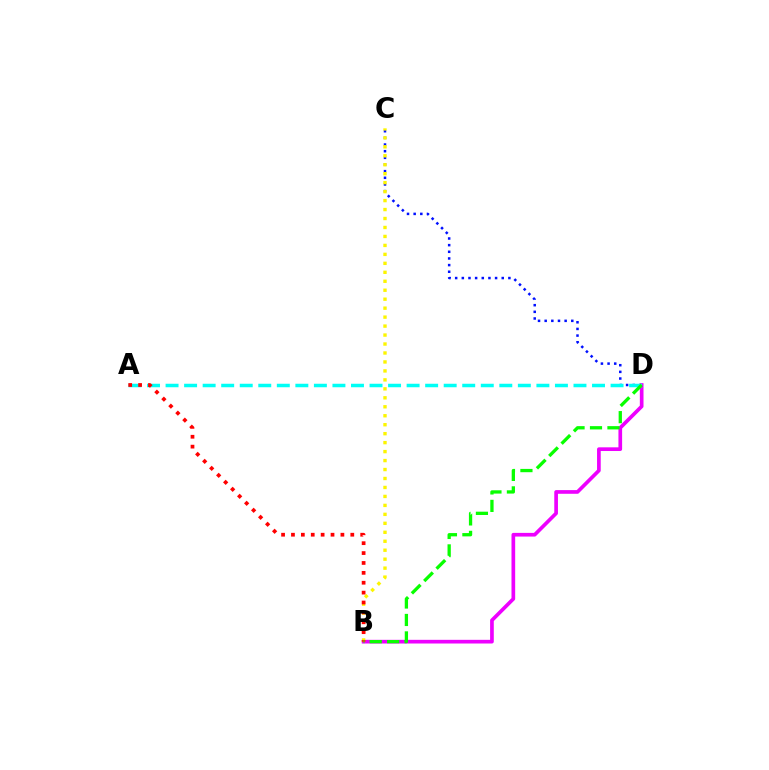{('C', 'D'): [{'color': '#0010ff', 'line_style': 'dotted', 'thickness': 1.81}], ('B', 'D'): [{'color': '#ee00ff', 'line_style': 'solid', 'thickness': 2.65}, {'color': '#08ff00', 'line_style': 'dashed', 'thickness': 2.37}], ('B', 'C'): [{'color': '#fcf500', 'line_style': 'dotted', 'thickness': 2.44}], ('A', 'D'): [{'color': '#00fff6', 'line_style': 'dashed', 'thickness': 2.52}], ('A', 'B'): [{'color': '#ff0000', 'line_style': 'dotted', 'thickness': 2.69}]}